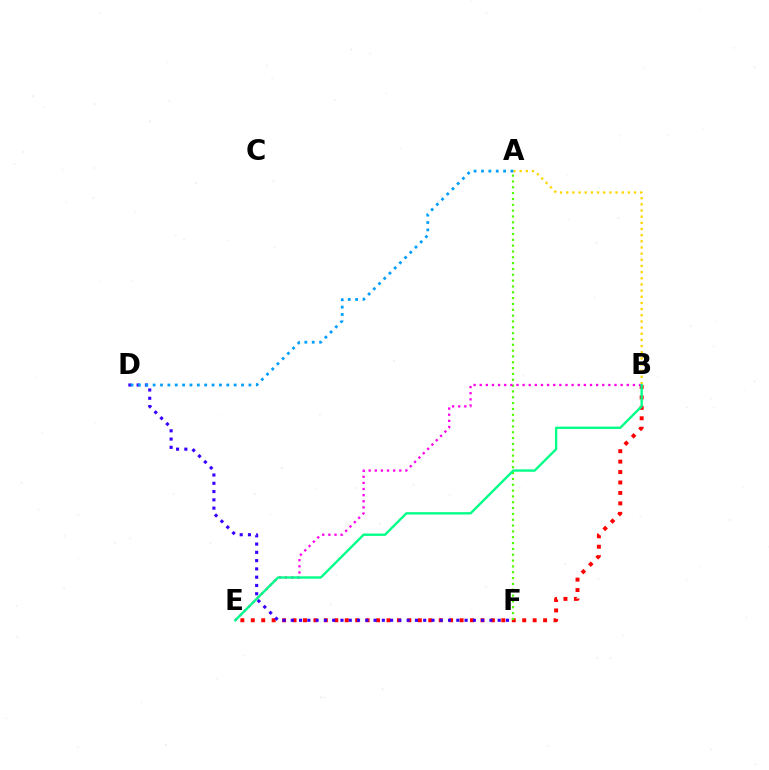{('B', 'E'): [{'color': '#ff0000', 'line_style': 'dotted', 'thickness': 2.84}, {'color': '#ff00ed', 'line_style': 'dotted', 'thickness': 1.66}, {'color': '#00ff86', 'line_style': 'solid', 'thickness': 1.69}], ('D', 'F'): [{'color': '#3700ff', 'line_style': 'dotted', 'thickness': 2.25}], ('A', 'F'): [{'color': '#4fff00', 'line_style': 'dotted', 'thickness': 1.58}], ('A', 'B'): [{'color': '#ffd500', 'line_style': 'dotted', 'thickness': 1.67}], ('A', 'D'): [{'color': '#009eff', 'line_style': 'dotted', 'thickness': 2.0}]}